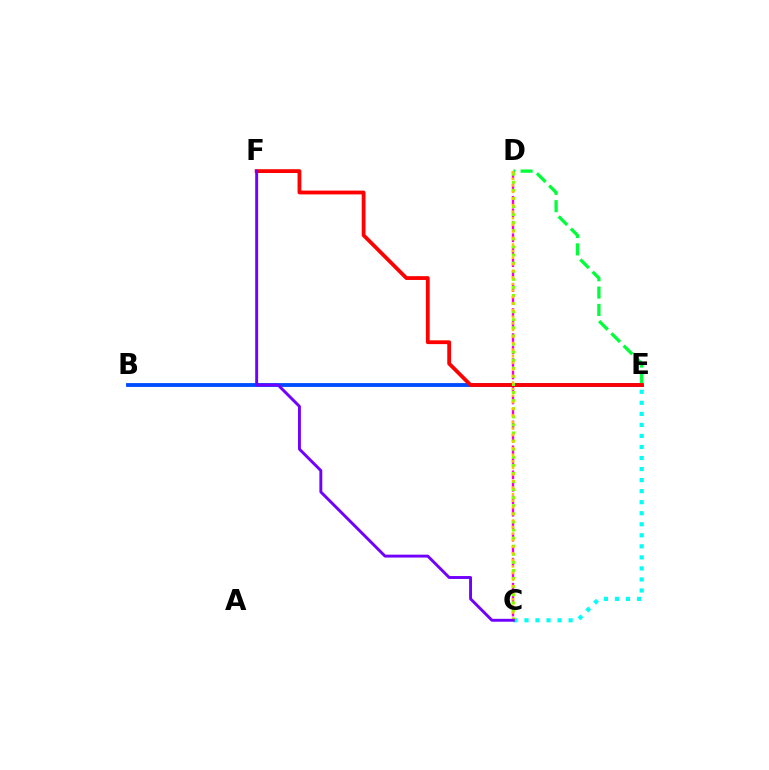{('B', 'E'): [{'color': '#004bff', 'line_style': 'solid', 'thickness': 2.76}], ('C', 'D'): [{'color': '#ff00cf', 'line_style': 'dashed', 'thickness': 1.7}, {'color': '#84ff00', 'line_style': 'dotted', 'thickness': 2.2}, {'color': '#ffbd00', 'line_style': 'dotted', 'thickness': 1.79}], ('D', 'E'): [{'color': '#00ff39', 'line_style': 'dashed', 'thickness': 2.36}], ('C', 'E'): [{'color': '#00fff6', 'line_style': 'dotted', 'thickness': 3.0}], ('E', 'F'): [{'color': '#ff0000', 'line_style': 'solid', 'thickness': 2.74}], ('C', 'F'): [{'color': '#7200ff', 'line_style': 'solid', 'thickness': 2.1}]}